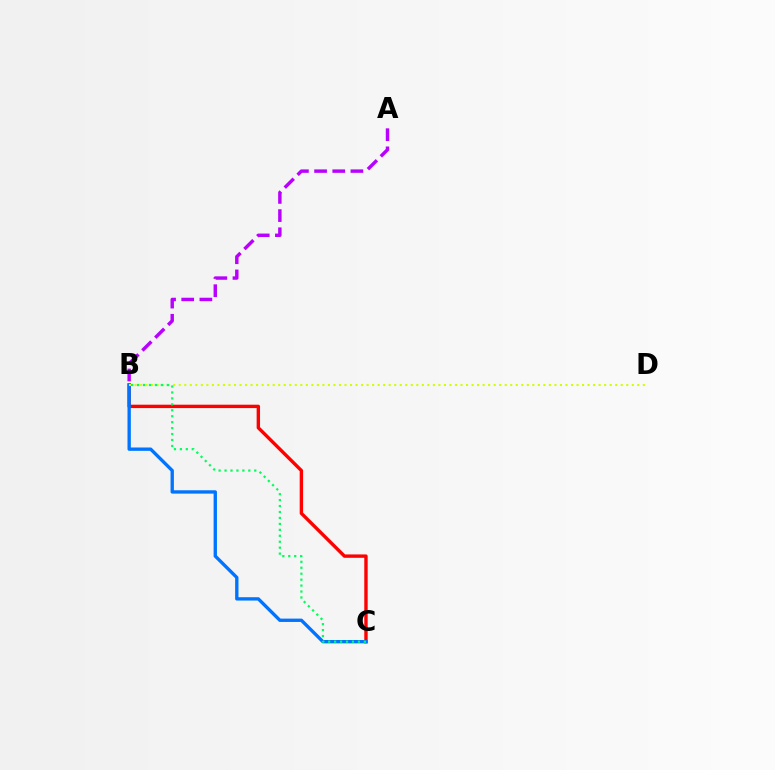{('B', 'C'): [{'color': '#ff0000', 'line_style': 'solid', 'thickness': 2.44}, {'color': '#0074ff', 'line_style': 'solid', 'thickness': 2.41}, {'color': '#00ff5c', 'line_style': 'dotted', 'thickness': 1.61}], ('B', 'D'): [{'color': '#d1ff00', 'line_style': 'dotted', 'thickness': 1.5}], ('A', 'B'): [{'color': '#b900ff', 'line_style': 'dashed', 'thickness': 2.47}]}